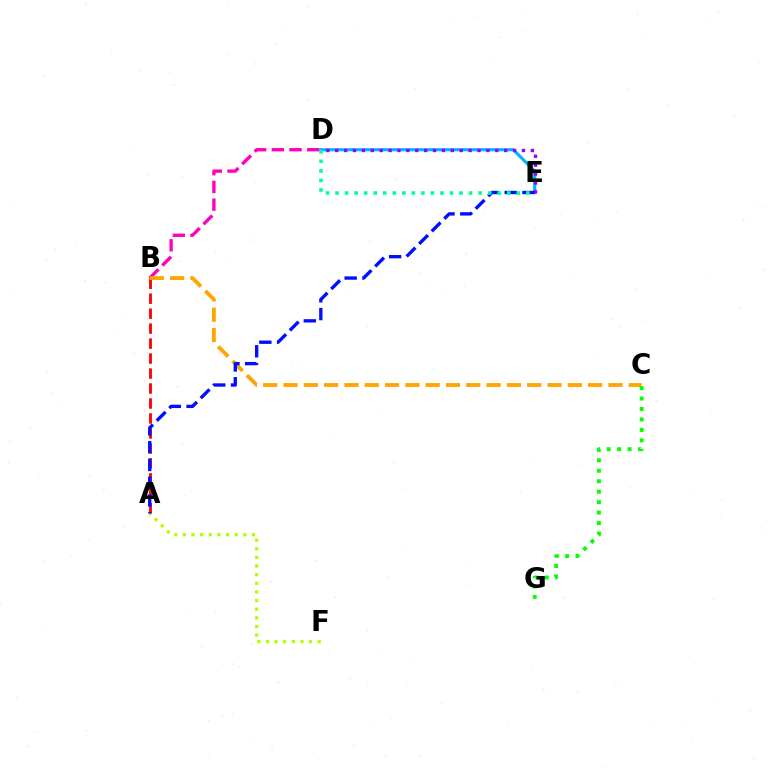{('B', 'D'): [{'color': '#ff00bd', 'line_style': 'dashed', 'thickness': 2.41}], ('A', 'F'): [{'color': '#b3ff00', 'line_style': 'dotted', 'thickness': 2.35}], ('D', 'E'): [{'color': '#00b5ff', 'line_style': 'solid', 'thickness': 2.25}, {'color': '#9b00ff', 'line_style': 'dotted', 'thickness': 2.42}, {'color': '#00ff9d', 'line_style': 'dotted', 'thickness': 2.59}], ('A', 'B'): [{'color': '#ff0000', 'line_style': 'dashed', 'thickness': 2.03}], ('B', 'C'): [{'color': '#ffa500', 'line_style': 'dashed', 'thickness': 2.76}], ('C', 'G'): [{'color': '#08ff00', 'line_style': 'dotted', 'thickness': 2.84}], ('A', 'E'): [{'color': '#0010ff', 'line_style': 'dashed', 'thickness': 2.41}]}